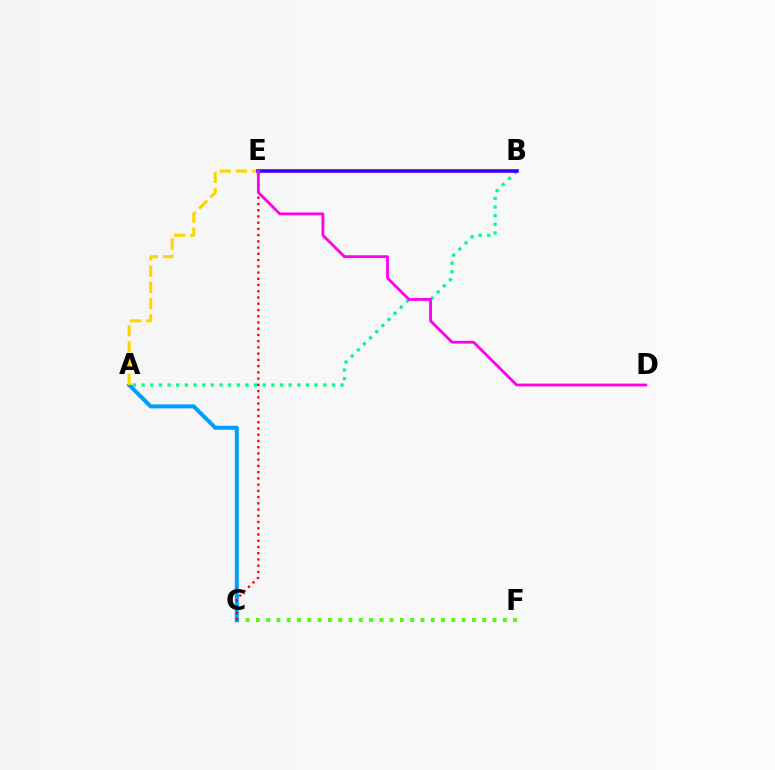{('C', 'F'): [{'color': '#4fff00', 'line_style': 'dotted', 'thickness': 2.8}], ('A', 'B'): [{'color': '#00ff86', 'line_style': 'dotted', 'thickness': 2.35}], ('A', 'C'): [{'color': '#009eff', 'line_style': 'solid', 'thickness': 2.88}], ('A', 'E'): [{'color': '#ffd500', 'line_style': 'dashed', 'thickness': 2.2}], ('C', 'E'): [{'color': '#ff0000', 'line_style': 'dotted', 'thickness': 1.69}], ('B', 'E'): [{'color': '#3700ff', 'line_style': 'solid', 'thickness': 2.59}], ('D', 'E'): [{'color': '#ff00ed', 'line_style': 'solid', 'thickness': 2.02}]}